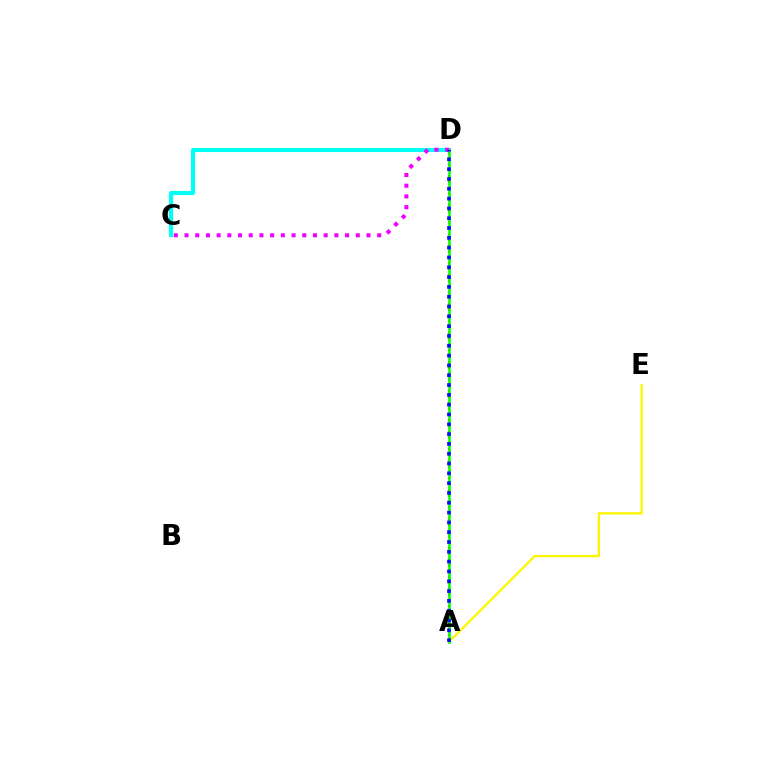{('C', 'D'): [{'color': '#00fff6', 'line_style': 'solid', 'thickness': 2.96}, {'color': '#ee00ff', 'line_style': 'dotted', 'thickness': 2.91}], ('A', 'E'): [{'color': '#fcf500', 'line_style': 'solid', 'thickness': 1.67}], ('A', 'D'): [{'color': '#ff0000', 'line_style': 'dotted', 'thickness': 1.58}, {'color': '#08ff00', 'line_style': 'solid', 'thickness': 1.88}, {'color': '#0010ff', 'line_style': 'dotted', 'thickness': 2.67}]}